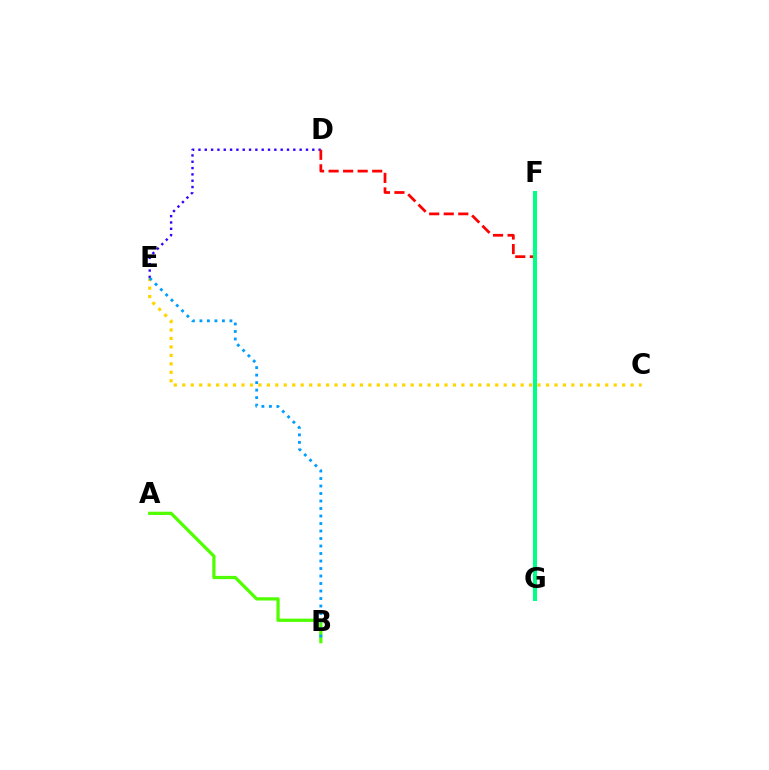{('A', 'B'): [{'color': '#4fff00', 'line_style': 'solid', 'thickness': 2.33}], ('C', 'E'): [{'color': '#ffd500', 'line_style': 'dotted', 'thickness': 2.3}], ('D', 'E'): [{'color': '#3700ff', 'line_style': 'dotted', 'thickness': 1.72}], ('F', 'G'): [{'color': '#ff00ed', 'line_style': 'dotted', 'thickness': 1.57}, {'color': '#00ff86', 'line_style': 'solid', 'thickness': 2.91}], ('D', 'G'): [{'color': '#ff0000', 'line_style': 'dashed', 'thickness': 1.98}], ('B', 'E'): [{'color': '#009eff', 'line_style': 'dotted', 'thickness': 2.04}]}